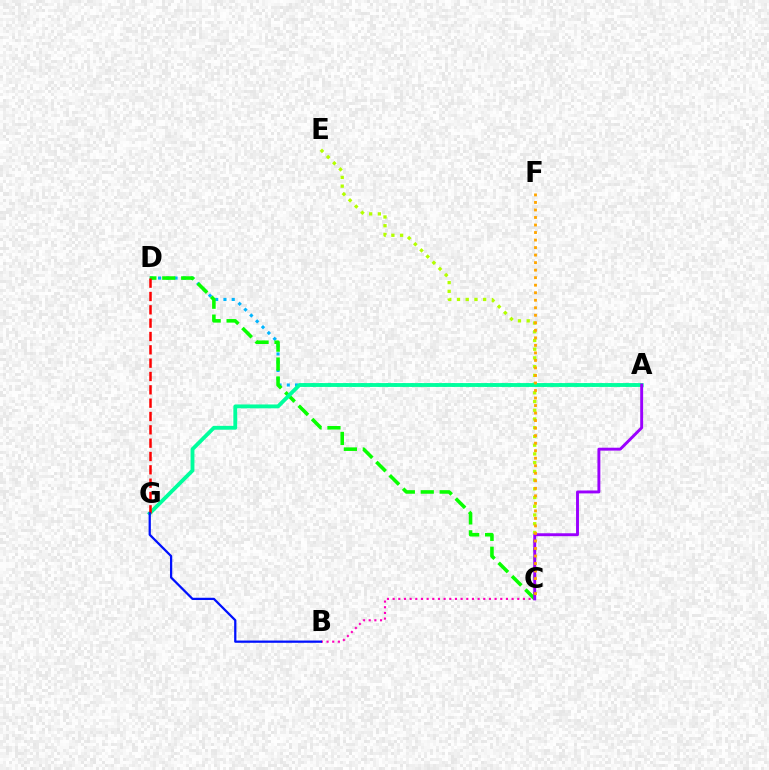{('A', 'D'): [{'color': '#00b5ff', 'line_style': 'dotted', 'thickness': 2.24}], ('B', 'C'): [{'color': '#ff00bd', 'line_style': 'dotted', 'thickness': 1.54}], ('C', 'E'): [{'color': '#b3ff00', 'line_style': 'dotted', 'thickness': 2.37}], ('C', 'D'): [{'color': '#08ff00', 'line_style': 'dashed', 'thickness': 2.57}], ('A', 'G'): [{'color': '#00ff9d', 'line_style': 'solid', 'thickness': 2.77}], ('A', 'C'): [{'color': '#9b00ff', 'line_style': 'solid', 'thickness': 2.1}], ('D', 'G'): [{'color': '#ff0000', 'line_style': 'dashed', 'thickness': 1.81}], ('C', 'F'): [{'color': '#ffa500', 'line_style': 'dotted', 'thickness': 2.04}], ('B', 'G'): [{'color': '#0010ff', 'line_style': 'solid', 'thickness': 1.62}]}